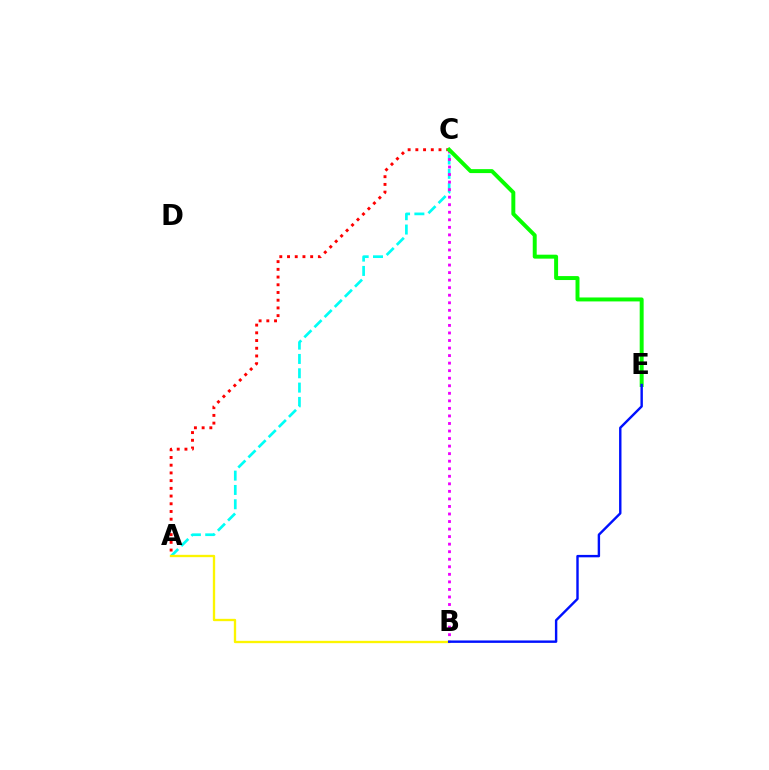{('A', 'C'): [{'color': '#00fff6', 'line_style': 'dashed', 'thickness': 1.95}, {'color': '#ff0000', 'line_style': 'dotted', 'thickness': 2.1}], ('A', 'B'): [{'color': '#fcf500', 'line_style': 'solid', 'thickness': 1.68}], ('B', 'C'): [{'color': '#ee00ff', 'line_style': 'dotted', 'thickness': 2.05}], ('C', 'E'): [{'color': '#08ff00', 'line_style': 'solid', 'thickness': 2.85}], ('B', 'E'): [{'color': '#0010ff', 'line_style': 'solid', 'thickness': 1.73}]}